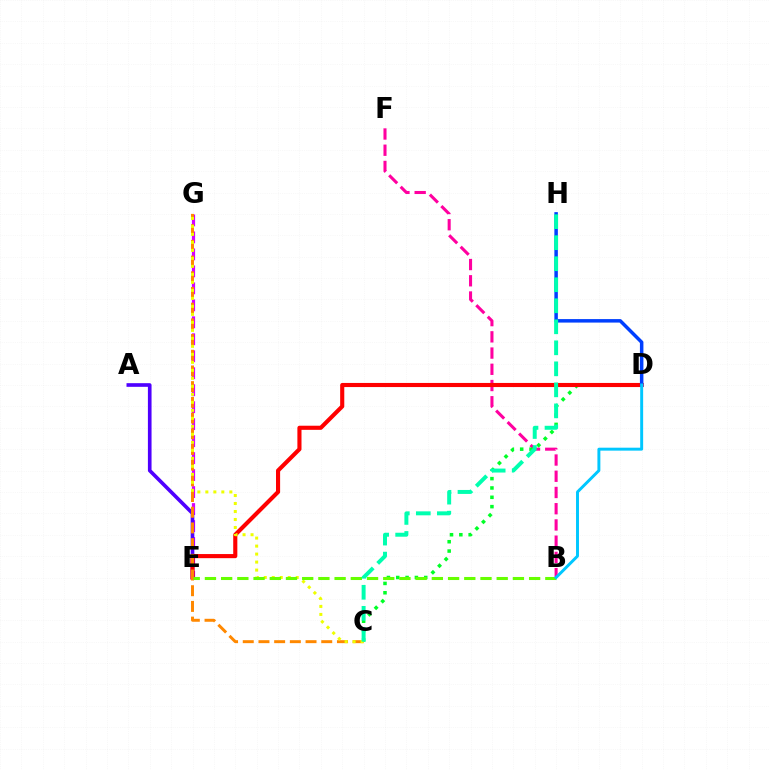{('E', 'G'): [{'color': '#d600ff', 'line_style': 'dashed', 'thickness': 2.31}], ('B', 'F'): [{'color': '#ff00a0', 'line_style': 'dashed', 'thickness': 2.2}], ('C', 'D'): [{'color': '#00ff27', 'line_style': 'dotted', 'thickness': 2.54}], ('A', 'E'): [{'color': '#4f00ff', 'line_style': 'solid', 'thickness': 2.63}], ('D', 'E'): [{'color': '#ff0000', 'line_style': 'solid', 'thickness': 2.96}], ('C', 'G'): [{'color': '#ff8800', 'line_style': 'dashed', 'thickness': 2.13}, {'color': '#eeff00', 'line_style': 'dotted', 'thickness': 2.17}], ('D', 'H'): [{'color': '#003fff', 'line_style': 'solid', 'thickness': 2.51}], ('B', 'E'): [{'color': '#66ff00', 'line_style': 'dashed', 'thickness': 2.2}], ('C', 'H'): [{'color': '#00ffaf', 'line_style': 'dashed', 'thickness': 2.86}], ('B', 'D'): [{'color': '#00c7ff', 'line_style': 'solid', 'thickness': 2.12}]}